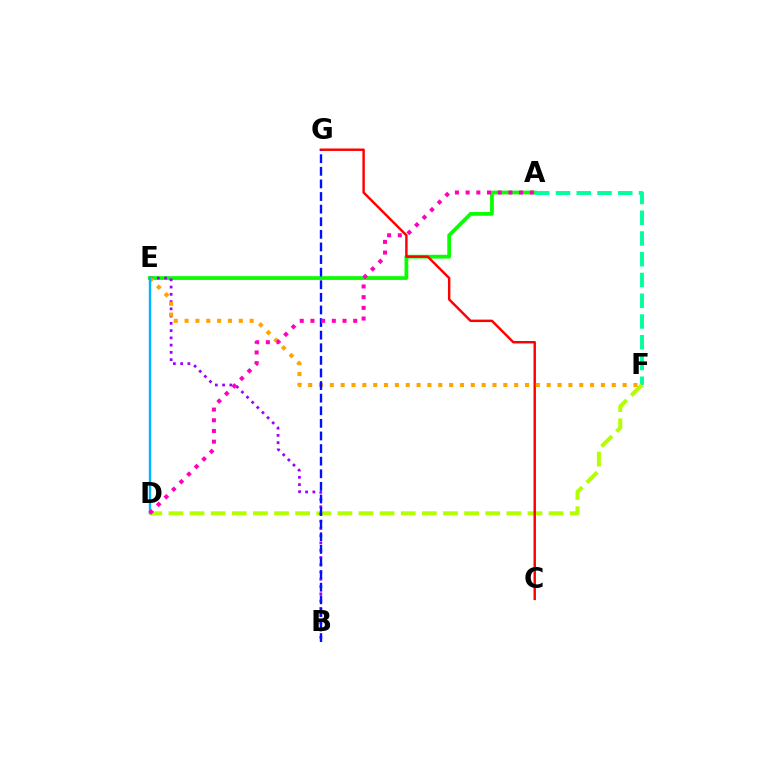{('A', 'E'): [{'color': '#08ff00', 'line_style': 'solid', 'thickness': 2.7}], ('A', 'F'): [{'color': '#00ff9d', 'line_style': 'dashed', 'thickness': 2.82}], ('D', 'F'): [{'color': '#b3ff00', 'line_style': 'dashed', 'thickness': 2.87}], ('B', 'E'): [{'color': '#9b00ff', 'line_style': 'dotted', 'thickness': 1.97}], ('C', 'G'): [{'color': '#ff0000', 'line_style': 'solid', 'thickness': 1.76}], ('E', 'F'): [{'color': '#ffa500', 'line_style': 'dotted', 'thickness': 2.95}], ('D', 'E'): [{'color': '#00b5ff', 'line_style': 'solid', 'thickness': 1.73}], ('B', 'G'): [{'color': '#0010ff', 'line_style': 'dashed', 'thickness': 1.71}], ('A', 'D'): [{'color': '#ff00bd', 'line_style': 'dotted', 'thickness': 2.91}]}